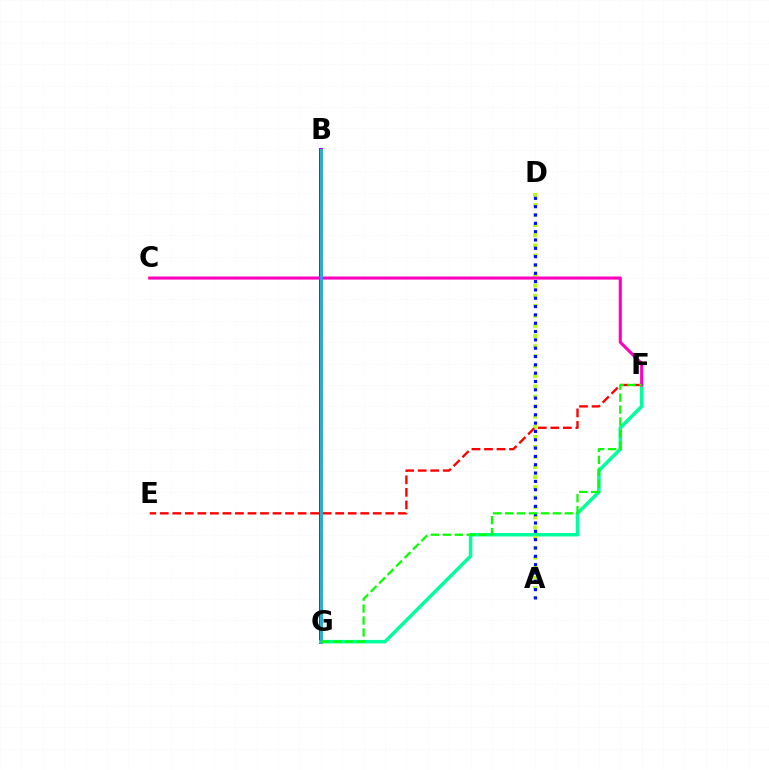{('B', 'G'): [{'color': '#9b00ff', 'line_style': 'solid', 'thickness': 2.86}, {'color': '#ffa500', 'line_style': 'solid', 'thickness': 2.09}, {'color': '#00b5ff', 'line_style': 'solid', 'thickness': 1.9}], ('F', 'G'): [{'color': '#00ff9d', 'line_style': 'solid', 'thickness': 2.52}, {'color': '#08ff00', 'line_style': 'dashed', 'thickness': 1.62}], ('A', 'D'): [{'color': '#b3ff00', 'line_style': 'dotted', 'thickness': 2.74}, {'color': '#0010ff', 'line_style': 'dotted', 'thickness': 2.26}], ('E', 'F'): [{'color': '#ff0000', 'line_style': 'dashed', 'thickness': 1.7}], ('C', 'F'): [{'color': '#ff00bd', 'line_style': 'solid', 'thickness': 2.22}]}